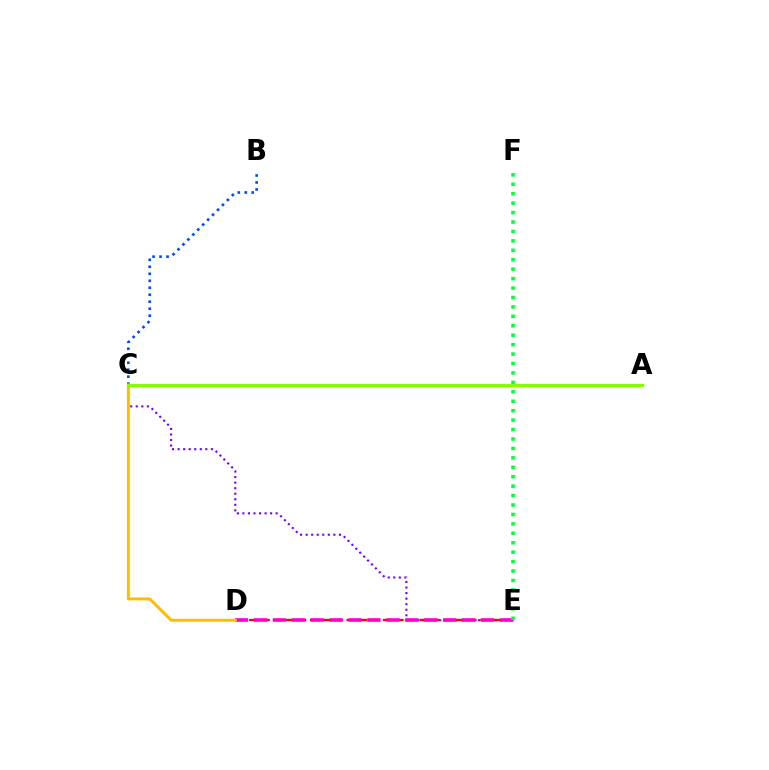{('C', 'E'): [{'color': '#7200ff', 'line_style': 'dotted', 'thickness': 1.51}], ('B', 'C'): [{'color': '#004bff', 'line_style': 'dotted', 'thickness': 1.9}], ('D', 'E'): [{'color': '#ff0000', 'line_style': 'dashed', 'thickness': 1.65}, {'color': '#ff00cf', 'line_style': 'dashed', 'thickness': 2.57}], ('A', 'C'): [{'color': '#00fff6', 'line_style': 'solid', 'thickness': 2.09}, {'color': '#84ff00', 'line_style': 'solid', 'thickness': 2.23}], ('C', 'D'): [{'color': '#ffbd00', 'line_style': 'solid', 'thickness': 2.13}], ('E', 'F'): [{'color': '#00ff39', 'line_style': 'dotted', 'thickness': 2.56}]}